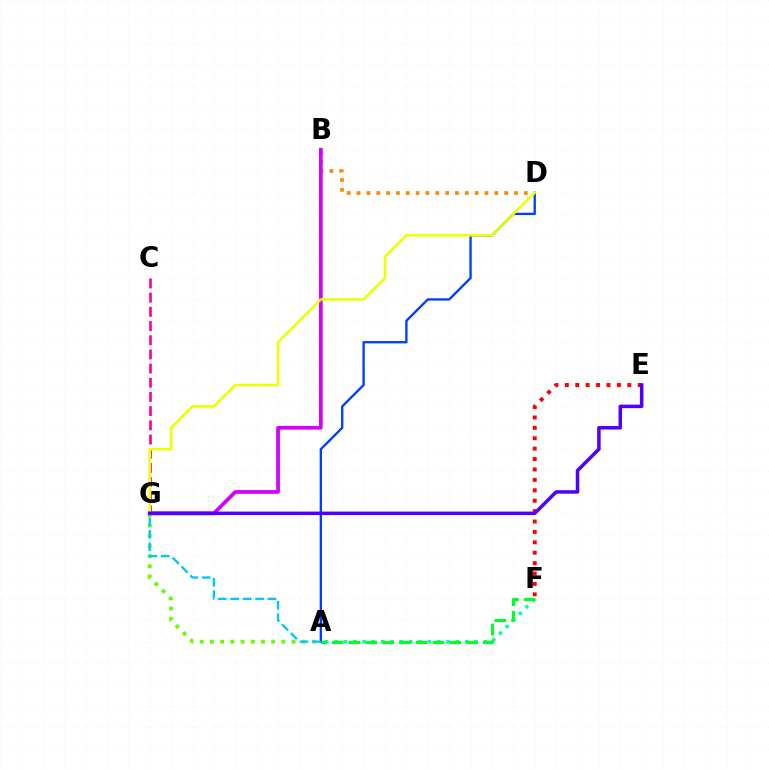{('A', 'F'): [{'color': '#00ffaf', 'line_style': 'dotted', 'thickness': 2.54}, {'color': '#00ff27', 'line_style': 'dashed', 'thickness': 2.28}], ('A', 'G'): [{'color': '#66ff00', 'line_style': 'dotted', 'thickness': 2.78}, {'color': '#00c7ff', 'line_style': 'dashed', 'thickness': 1.69}], ('C', 'G'): [{'color': '#ff00a0', 'line_style': 'dashed', 'thickness': 1.93}], ('E', 'F'): [{'color': '#ff0000', 'line_style': 'dotted', 'thickness': 2.83}], ('A', 'D'): [{'color': '#003fff', 'line_style': 'solid', 'thickness': 1.69}], ('B', 'D'): [{'color': '#ff8800', 'line_style': 'dotted', 'thickness': 2.67}], ('B', 'G'): [{'color': '#d600ff', 'line_style': 'solid', 'thickness': 2.68}], ('D', 'G'): [{'color': '#eeff00', 'line_style': 'solid', 'thickness': 1.85}], ('E', 'G'): [{'color': '#4f00ff', 'line_style': 'solid', 'thickness': 2.53}]}